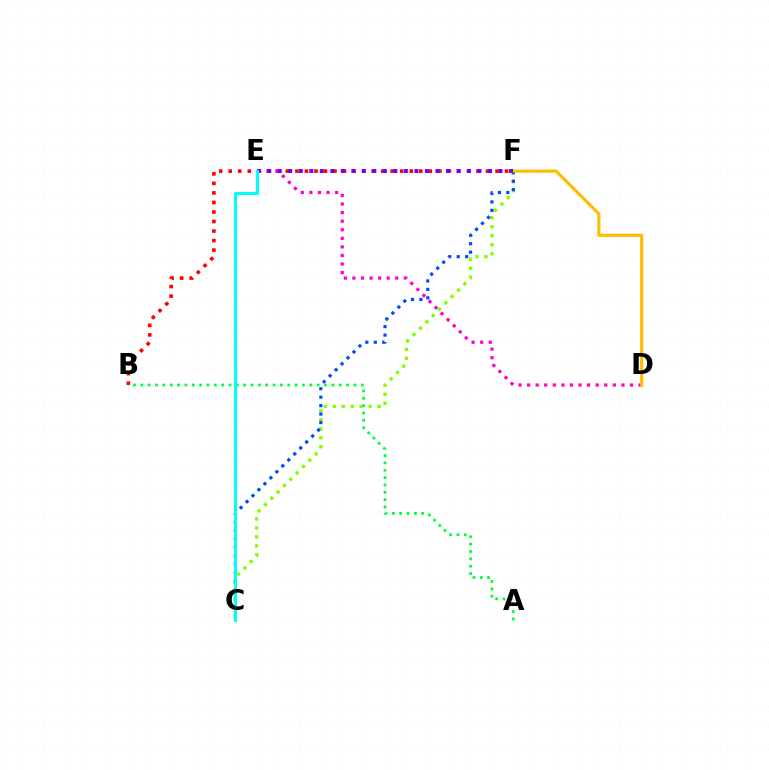{('C', 'F'): [{'color': '#84ff00', 'line_style': 'dotted', 'thickness': 2.44}, {'color': '#004bff', 'line_style': 'dotted', 'thickness': 2.29}], ('B', 'F'): [{'color': '#ff0000', 'line_style': 'dotted', 'thickness': 2.59}], ('D', 'E'): [{'color': '#ff00cf', 'line_style': 'dotted', 'thickness': 2.33}], ('D', 'F'): [{'color': '#ffbd00', 'line_style': 'solid', 'thickness': 2.27}], ('E', 'F'): [{'color': '#7200ff', 'line_style': 'dotted', 'thickness': 2.86}], ('A', 'B'): [{'color': '#00ff39', 'line_style': 'dotted', 'thickness': 2.0}], ('C', 'E'): [{'color': '#00fff6', 'line_style': 'solid', 'thickness': 2.24}]}